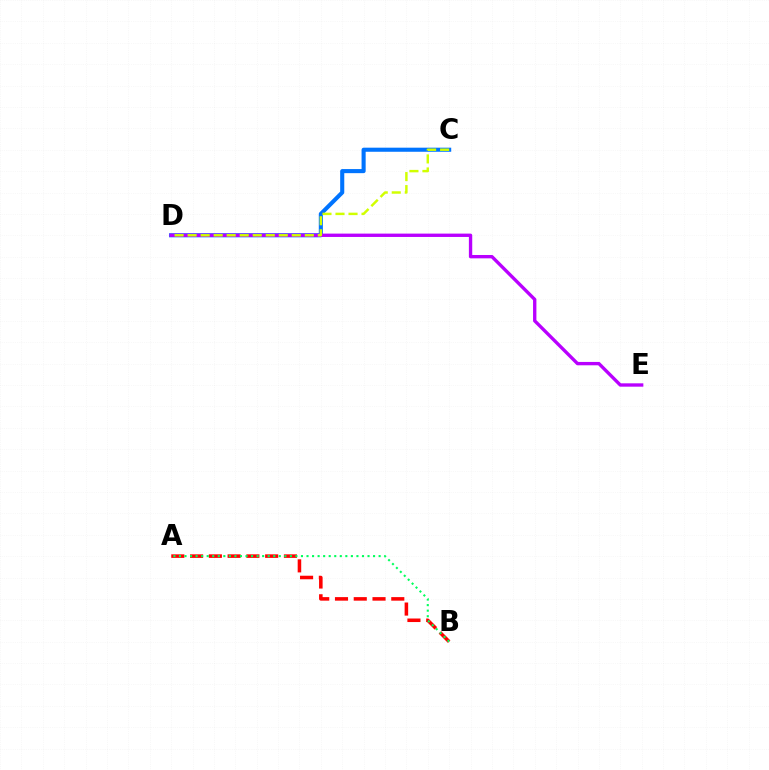{('C', 'D'): [{'color': '#0074ff', 'line_style': 'solid', 'thickness': 2.94}, {'color': '#d1ff00', 'line_style': 'dashed', 'thickness': 1.77}], ('D', 'E'): [{'color': '#b900ff', 'line_style': 'solid', 'thickness': 2.41}], ('A', 'B'): [{'color': '#ff0000', 'line_style': 'dashed', 'thickness': 2.55}, {'color': '#00ff5c', 'line_style': 'dotted', 'thickness': 1.51}]}